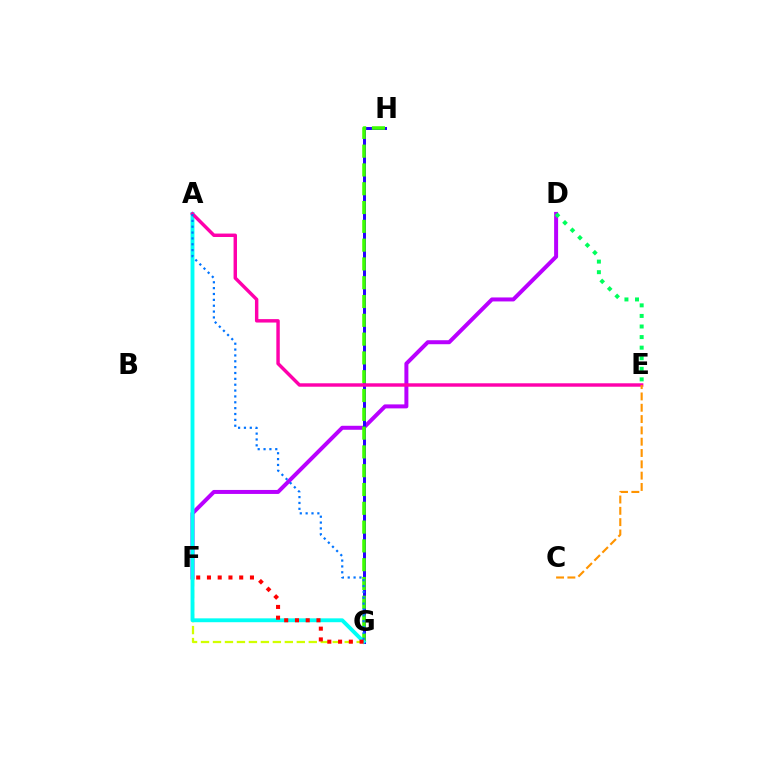{('D', 'F'): [{'color': '#b900ff', 'line_style': 'solid', 'thickness': 2.87}], ('G', 'H'): [{'color': '#2500ff', 'line_style': 'solid', 'thickness': 2.14}, {'color': '#3dff00', 'line_style': 'dashed', 'thickness': 2.55}], ('F', 'G'): [{'color': '#d1ff00', 'line_style': 'dashed', 'thickness': 1.63}, {'color': '#ff0000', 'line_style': 'dotted', 'thickness': 2.92}], ('D', 'E'): [{'color': '#00ff5c', 'line_style': 'dotted', 'thickness': 2.87}], ('A', 'G'): [{'color': '#00fff6', 'line_style': 'solid', 'thickness': 2.78}, {'color': '#0074ff', 'line_style': 'dotted', 'thickness': 1.59}], ('A', 'E'): [{'color': '#ff00ac', 'line_style': 'solid', 'thickness': 2.47}], ('C', 'E'): [{'color': '#ff9400', 'line_style': 'dashed', 'thickness': 1.54}]}